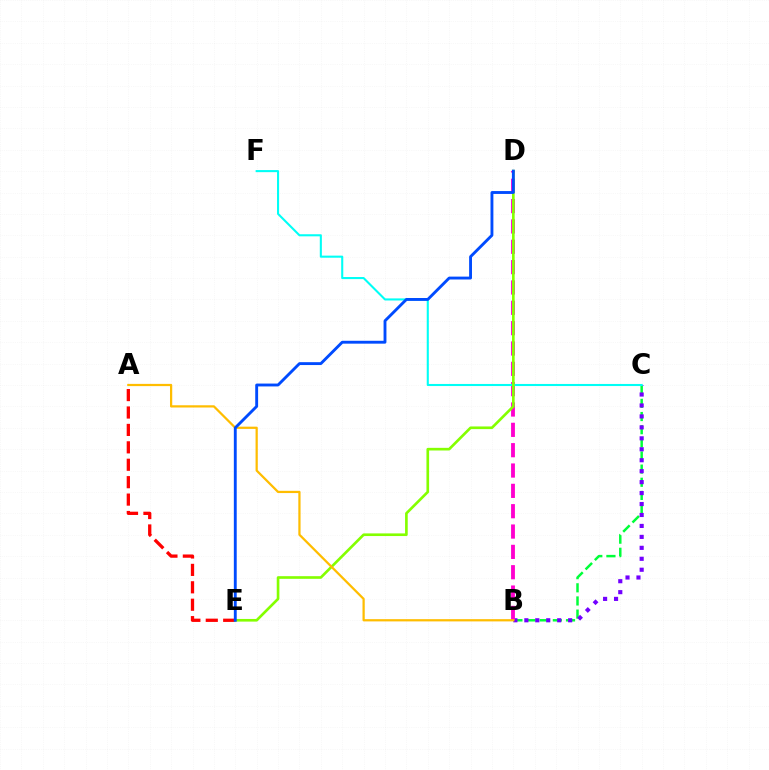{('B', 'C'): [{'color': '#00ff39', 'line_style': 'dashed', 'thickness': 1.79}, {'color': '#7200ff', 'line_style': 'dotted', 'thickness': 2.98}], ('A', 'E'): [{'color': '#ff0000', 'line_style': 'dashed', 'thickness': 2.37}], ('B', 'D'): [{'color': '#ff00cf', 'line_style': 'dashed', 'thickness': 2.76}], ('C', 'F'): [{'color': '#00fff6', 'line_style': 'solid', 'thickness': 1.5}], ('D', 'E'): [{'color': '#84ff00', 'line_style': 'solid', 'thickness': 1.91}, {'color': '#004bff', 'line_style': 'solid', 'thickness': 2.07}], ('A', 'B'): [{'color': '#ffbd00', 'line_style': 'solid', 'thickness': 1.61}]}